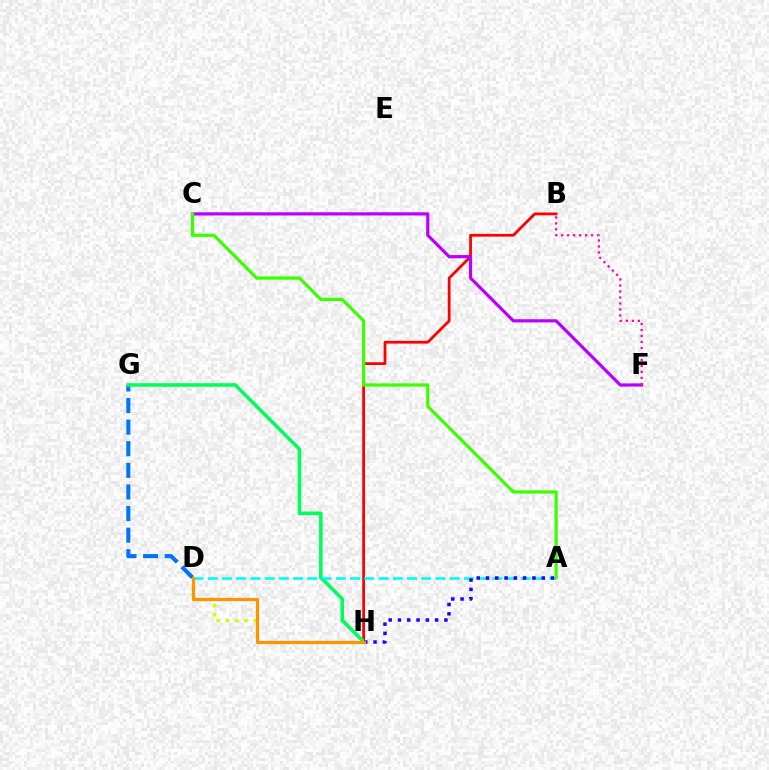{('D', 'H'): [{'color': '#d1ff00', 'line_style': 'dotted', 'thickness': 2.52}, {'color': '#ff9400', 'line_style': 'solid', 'thickness': 2.28}], ('B', 'H'): [{'color': '#ff0000', 'line_style': 'solid', 'thickness': 1.99}], ('D', 'G'): [{'color': '#0074ff', 'line_style': 'dashed', 'thickness': 2.94}], ('C', 'F'): [{'color': '#b900ff', 'line_style': 'solid', 'thickness': 2.3}], ('G', 'H'): [{'color': '#00ff5c', 'line_style': 'solid', 'thickness': 2.57}], ('A', 'D'): [{'color': '#00fff6', 'line_style': 'dashed', 'thickness': 1.93}], ('B', 'F'): [{'color': '#ff00ac', 'line_style': 'dotted', 'thickness': 1.63}], ('A', 'H'): [{'color': '#2500ff', 'line_style': 'dotted', 'thickness': 2.52}], ('A', 'C'): [{'color': '#3dff00', 'line_style': 'solid', 'thickness': 2.33}]}